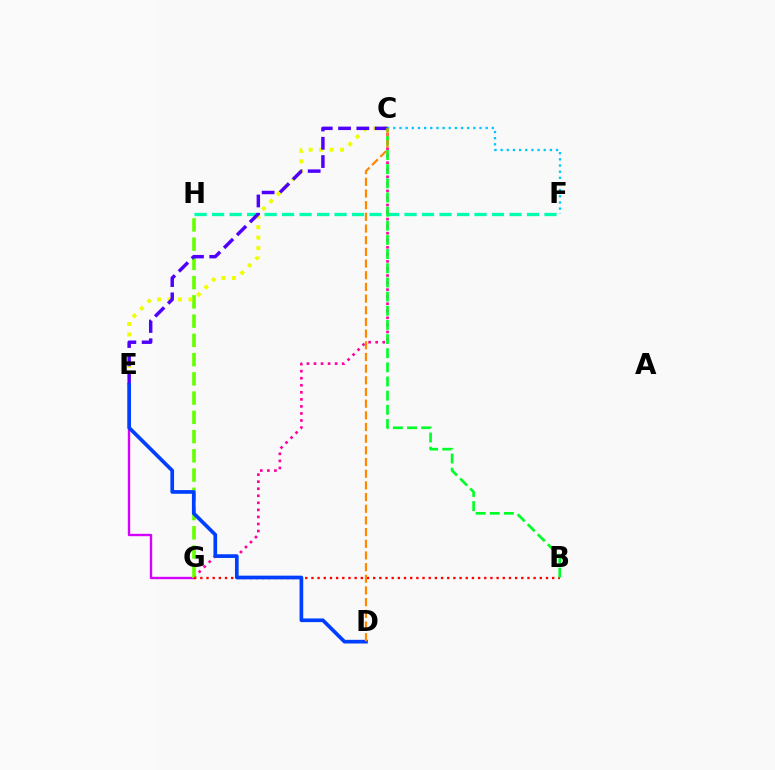{('F', 'H'): [{'color': '#00ffaf', 'line_style': 'dashed', 'thickness': 2.38}], ('C', 'F'): [{'color': '#00c7ff', 'line_style': 'dotted', 'thickness': 1.67}], ('E', 'G'): [{'color': '#d600ff', 'line_style': 'solid', 'thickness': 1.71}], ('C', 'G'): [{'color': '#ff00a0', 'line_style': 'dotted', 'thickness': 1.92}], ('G', 'H'): [{'color': '#66ff00', 'line_style': 'dashed', 'thickness': 2.61}], ('C', 'E'): [{'color': '#eeff00', 'line_style': 'dotted', 'thickness': 2.84}, {'color': '#4f00ff', 'line_style': 'dashed', 'thickness': 2.48}], ('B', 'G'): [{'color': '#ff0000', 'line_style': 'dotted', 'thickness': 1.68}], ('D', 'E'): [{'color': '#003fff', 'line_style': 'solid', 'thickness': 2.65}], ('B', 'C'): [{'color': '#00ff27', 'line_style': 'dashed', 'thickness': 1.92}], ('C', 'D'): [{'color': '#ff8800', 'line_style': 'dashed', 'thickness': 1.59}]}